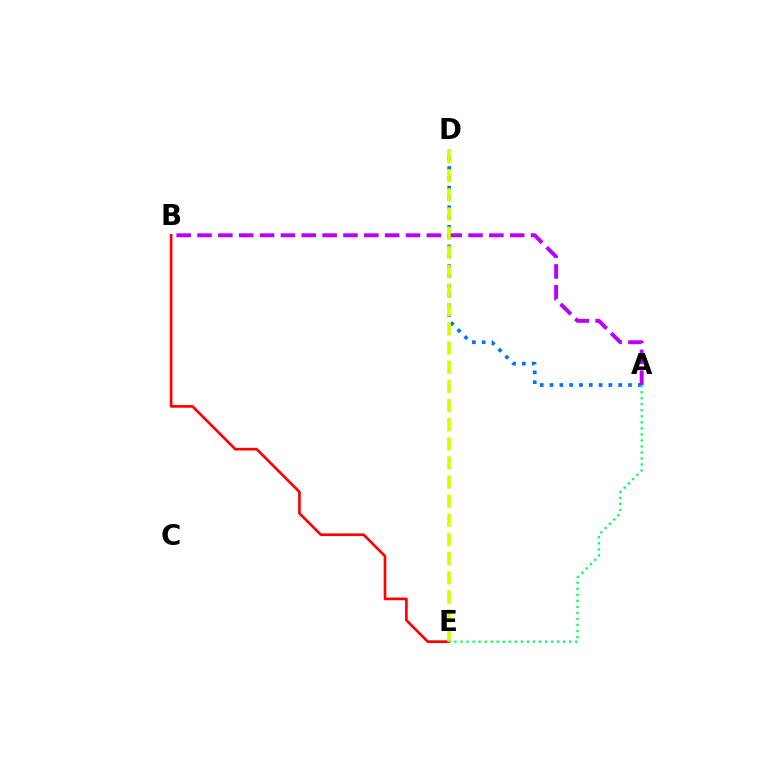{('A', 'D'): [{'color': '#0074ff', 'line_style': 'dotted', 'thickness': 2.67}], ('A', 'B'): [{'color': '#b900ff', 'line_style': 'dashed', 'thickness': 2.83}], ('B', 'E'): [{'color': '#ff0000', 'line_style': 'solid', 'thickness': 1.92}], ('D', 'E'): [{'color': '#d1ff00', 'line_style': 'dashed', 'thickness': 2.6}], ('A', 'E'): [{'color': '#00ff5c', 'line_style': 'dotted', 'thickness': 1.64}]}